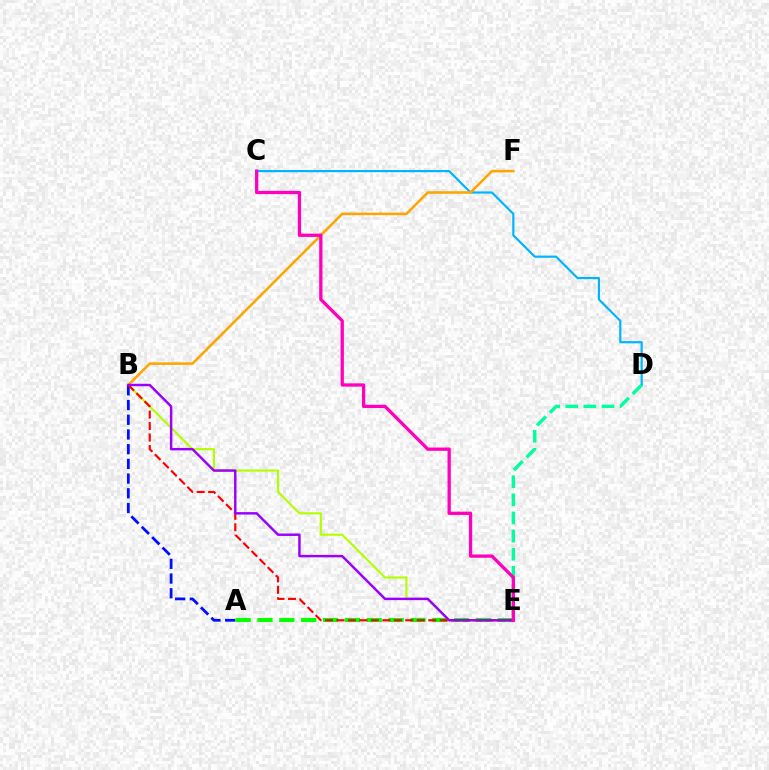{('C', 'D'): [{'color': '#00b5ff', 'line_style': 'solid', 'thickness': 1.57}], ('A', 'E'): [{'color': '#08ff00', 'line_style': 'dashed', 'thickness': 2.97}], ('B', 'F'): [{'color': '#ffa500', 'line_style': 'solid', 'thickness': 1.83}], ('B', 'E'): [{'color': '#b3ff00', 'line_style': 'solid', 'thickness': 1.55}, {'color': '#ff0000', 'line_style': 'dashed', 'thickness': 1.56}, {'color': '#9b00ff', 'line_style': 'solid', 'thickness': 1.76}], ('A', 'B'): [{'color': '#0010ff', 'line_style': 'dashed', 'thickness': 2.0}], ('D', 'E'): [{'color': '#00ff9d', 'line_style': 'dashed', 'thickness': 2.46}], ('C', 'E'): [{'color': '#ff00bd', 'line_style': 'solid', 'thickness': 2.37}]}